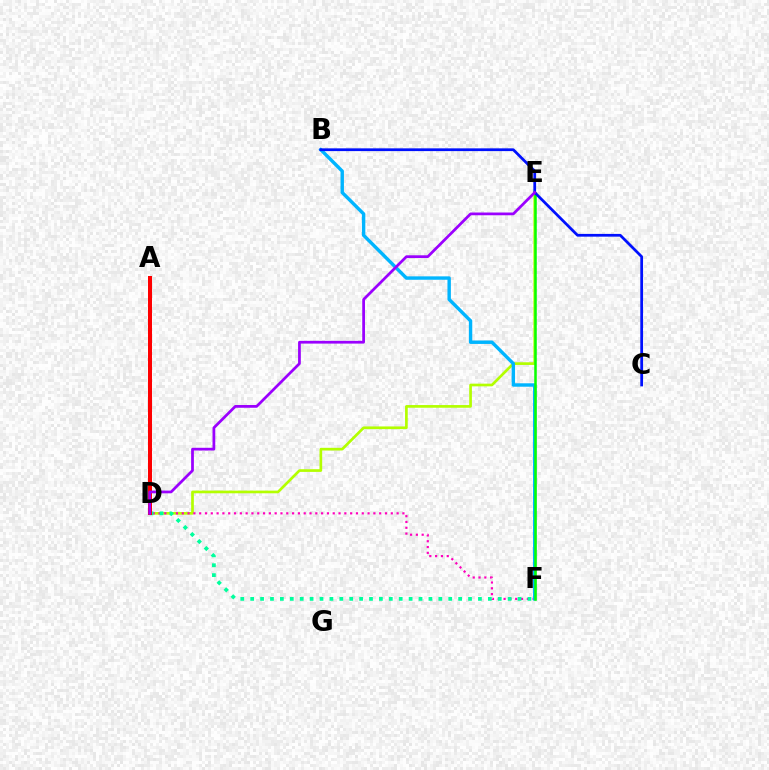{('D', 'E'): [{'color': '#b3ff00', 'line_style': 'solid', 'thickness': 1.93}, {'color': '#9b00ff', 'line_style': 'solid', 'thickness': 1.98}], ('D', 'F'): [{'color': '#ff00bd', 'line_style': 'dotted', 'thickness': 1.58}, {'color': '#00ff9d', 'line_style': 'dotted', 'thickness': 2.69}], ('B', 'F'): [{'color': '#00b5ff', 'line_style': 'solid', 'thickness': 2.46}], ('E', 'F'): [{'color': '#08ff00', 'line_style': 'solid', 'thickness': 1.82}], ('A', 'D'): [{'color': '#ffa500', 'line_style': 'dashed', 'thickness': 2.69}, {'color': '#ff0000', 'line_style': 'solid', 'thickness': 2.88}], ('B', 'C'): [{'color': '#0010ff', 'line_style': 'solid', 'thickness': 1.98}]}